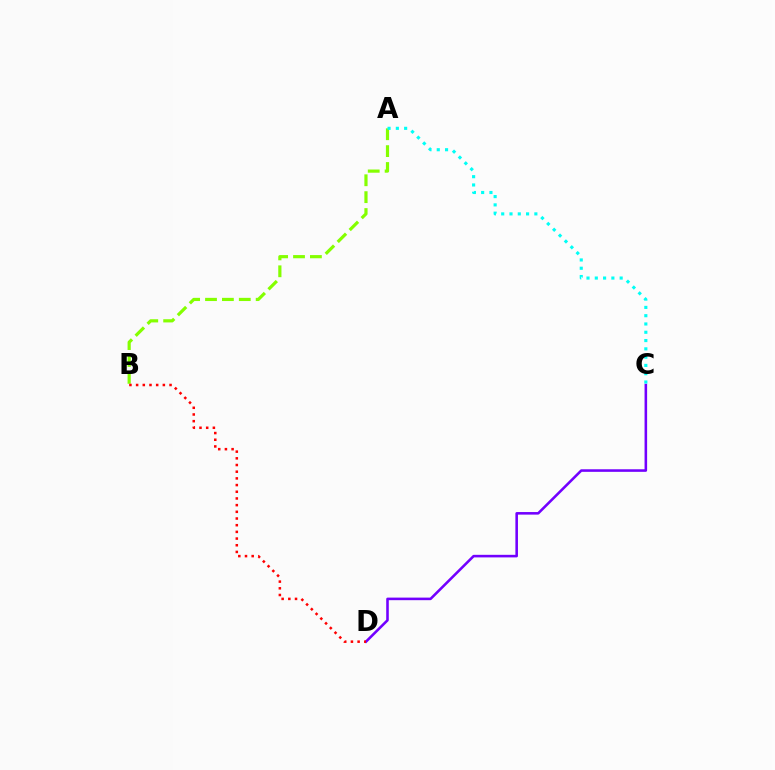{('C', 'D'): [{'color': '#7200ff', 'line_style': 'solid', 'thickness': 1.85}], ('A', 'B'): [{'color': '#84ff00', 'line_style': 'dashed', 'thickness': 2.29}], ('B', 'D'): [{'color': '#ff0000', 'line_style': 'dotted', 'thickness': 1.82}], ('A', 'C'): [{'color': '#00fff6', 'line_style': 'dotted', 'thickness': 2.25}]}